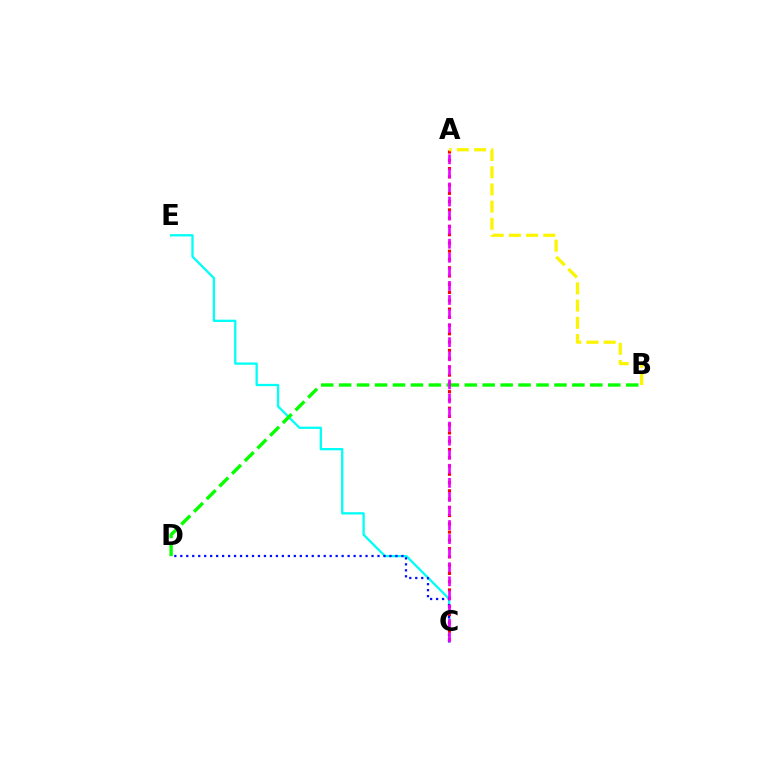{('C', 'E'): [{'color': '#00fff6', 'line_style': 'solid', 'thickness': 1.66}], ('A', 'C'): [{'color': '#ff0000', 'line_style': 'dotted', 'thickness': 2.24}, {'color': '#ee00ff', 'line_style': 'dashed', 'thickness': 1.91}], ('A', 'B'): [{'color': '#fcf500', 'line_style': 'dashed', 'thickness': 2.34}], ('B', 'D'): [{'color': '#08ff00', 'line_style': 'dashed', 'thickness': 2.44}], ('C', 'D'): [{'color': '#0010ff', 'line_style': 'dotted', 'thickness': 1.62}]}